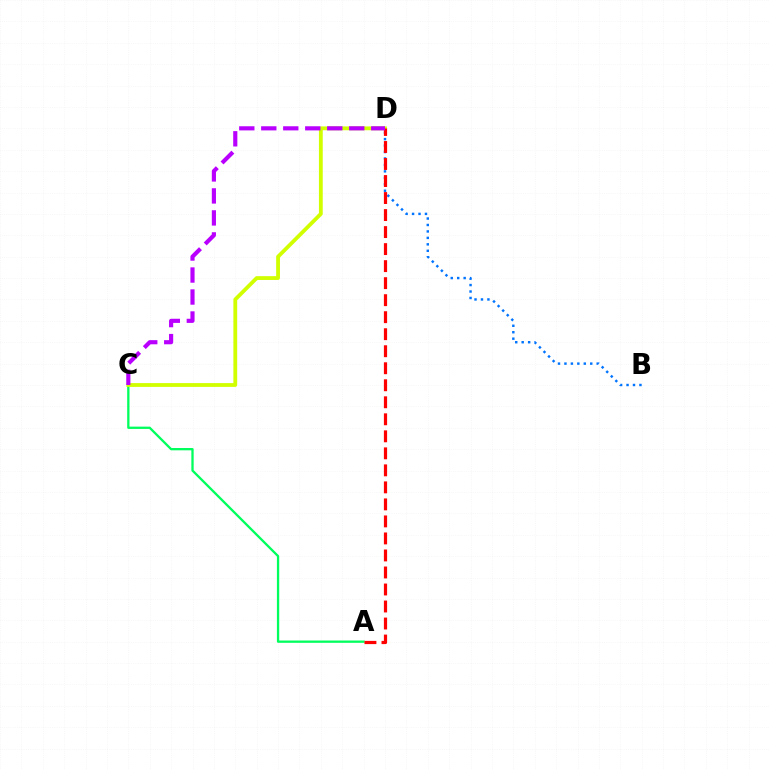{('A', 'C'): [{'color': '#00ff5c', 'line_style': 'solid', 'thickness': 1.66}], ('B', 'D'): [{'color': '#0074ff', 'line_style': 'dotted', 'thickness': 1.75}], ('C', 'D'): [{'color': '#d1ff00', 'line_style': 'solid', 'thickness': 2.75}, {'color': '#b900ff', 'line_style': 'dashed', 'thickness': 2.99}], ('A', 'D'): [{'color': '#ff0000', 'line_style': 'dashed', 'thickness': 2.31}]}